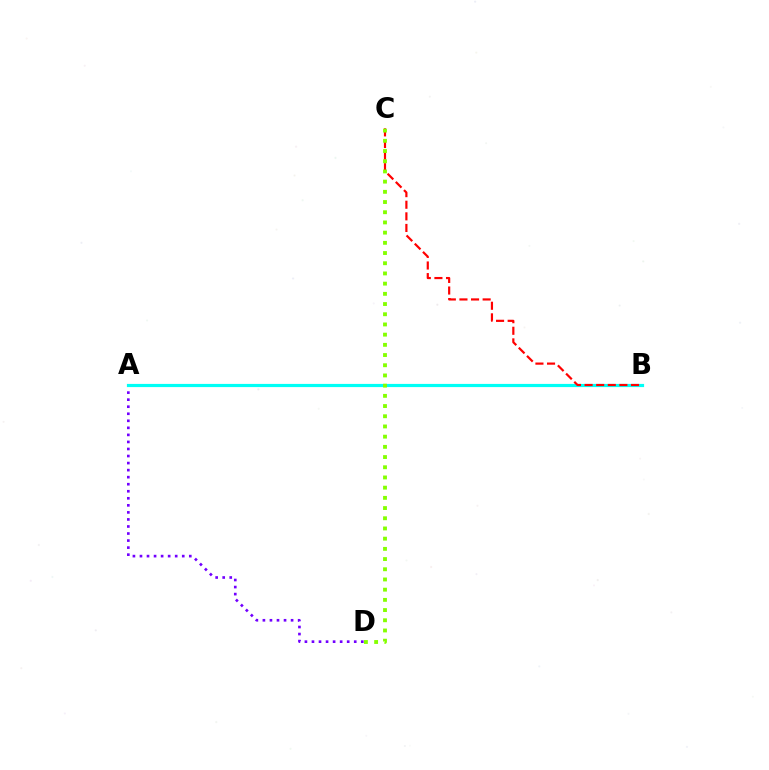{('A', 'D'): [{'color': '#7200ff', 'line_style': 'dotted', 'thickness': 1.91}], ('A', 'B'): [{'color': '#00fff6', 'line_style': 'solid', 'thickness': 2.29}], ('B', 'C'): [{'color': '#ff0000', 'line_style': 'dashed', 'thickness': 1.58}], ('C', 'D'): [{'color': '#84ff00', 'line_style': 'dotted', 'thickness': 2.77}]}